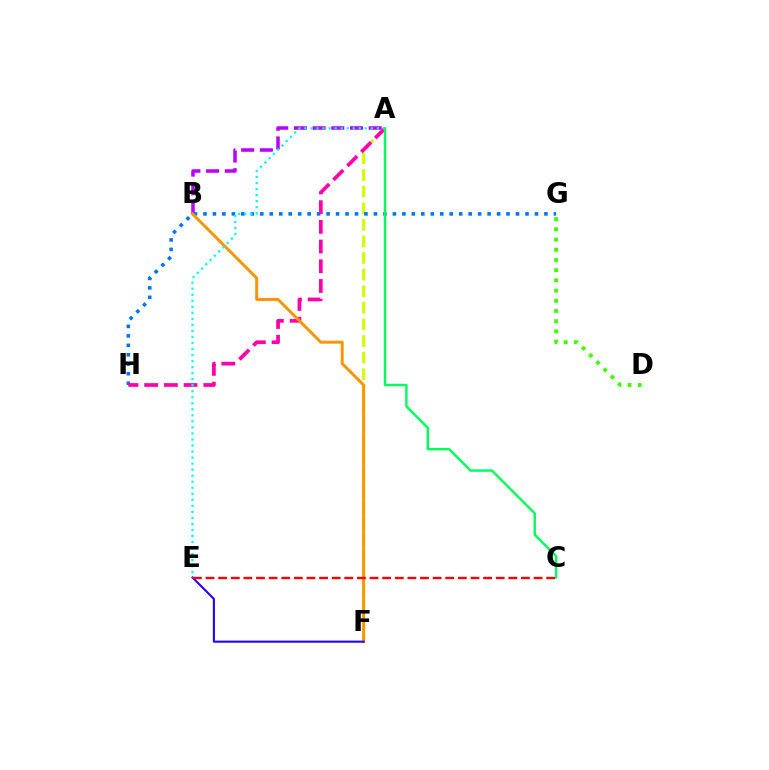{('D', 'G'): [{'color': '#3dff00', 'line_style': 'dotted', 'thickness': 2.77}], ('A', 'B'): [{'color': '#b900ff', 'line_style': 'dashed', 'thickness': 2.54}], ('A', 'F'): [{'color': '#d1ff00', 'line_style': 'dashed', 'thickness': 2.25}], ('G', 'H'): [{'color': '#0074ff', 'line_style': 'dotted', 'thickness': 2.57}], ('A', 'H'): [{'color': '#ff00ac', 'line_style': 'dashed', 'thickness': 2.68}], ('B', 'F'): [{'color': '#ff9400', 'line_style': 'solid', 'thickness': 2.13}], ('E', 'F'): [{'color': '#2500ff', 'line_style': 'solid', 'thickness': 1.5}], ('A', 'E'): [{'color': '#00fff6', 'line_style': 'dotted', 'thickness': 1.64}], ('C', 'E'): [{'color': '#ff0000', 'line_style': 'dashed', 'thickness': 1.71}], ('A', 'C'): [{'color': '#00ff5c', 'line_style': 'solid', 'thickness': 1.75}]}